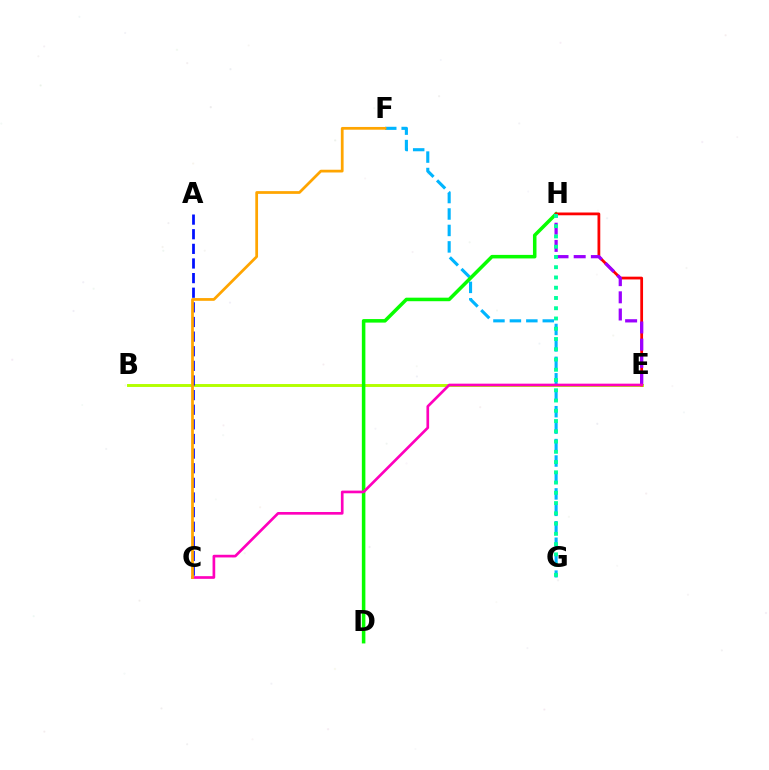{('F', 'G'): [{'color': '#00b5ff', 'line_style': 'dashed', 'thickness': 2.23}], ('B', 'E'): [{'color': '#b3ff00', 'line_style': 'solid', 'thickness': 2.1}], ('D', 'H'): [{'color': '#08ff00', 'line_style': 'solid', 'thickness': 2.55}], ('A', 'C'): [{'color': '#0010ff', 'line_style': 'dashed', 'thickness': 1.99}], ('E', 'H'): [{'color': '#ff0000', 'line_style': 'solid', 'thickness': 1.99}, {'color': '#9b00ff', 'line_style': 'dashed', 'thickness': 2.33}], ('C', 'E'): [{'color': '#ff00bd', 'line_style': 'solid', 'thickness': 1.92}], ('C', 'F'): [{'color': '#ffa500', 'line_style': 'solid', 'thickness': 1.98}], ('G', 'H'): [{'color': '#00ff9d', 'line_style': 'dotted', 'thickness': 2.79}]}